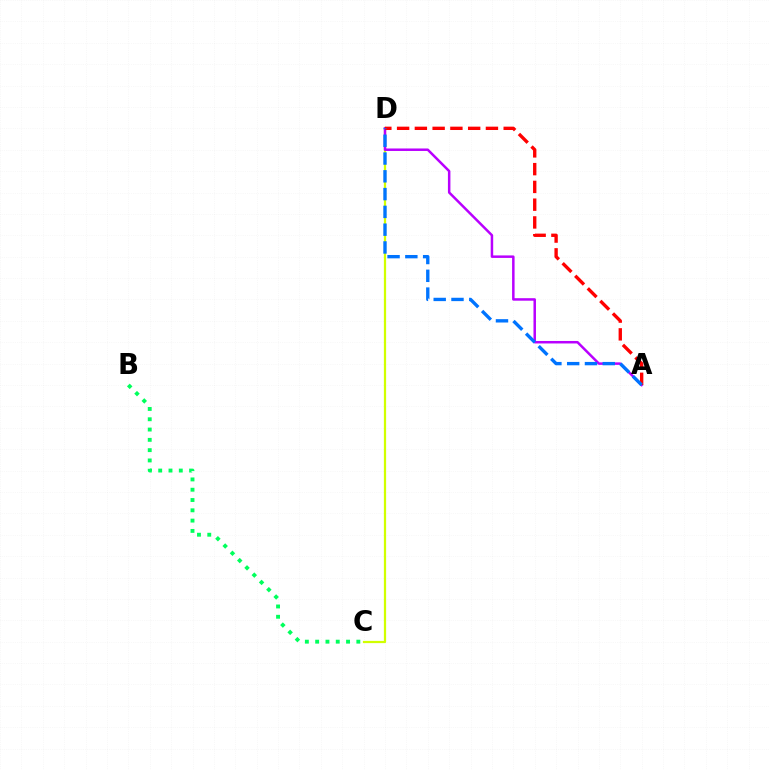{('C', 'D'): [{'color': '#d1ff00', 'line_style': 'solid', 'thickness': 1.61}], ('A', 'D'): [{'color': '#b900ff', 'line_style': 'solid', 'thickness': 1.8}, {'color': '#ff0000', 'line_style': 'dashed', 'thickness': 2.41}, {'color': '#0074ff', 'line_style': 'dashed', 'thickness': 2.42}], ('B', 'C'): [{'color': '#00ff5c', 'line_style': 'dotted', 'thickness': 2.8}]}